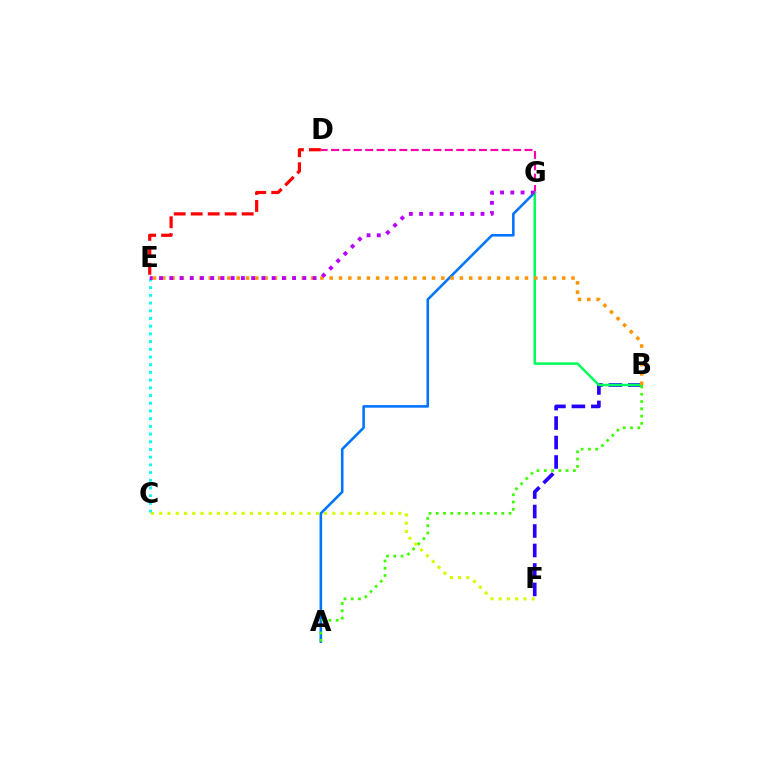{('A', 'G'): [{'color': '#0074ff', 'line_style': 'solid', 'thickness': 1.86}], ('B', 'F'): [{'color': '#2500ff', 'line_style': 'dashed', 'thickness': 2.64}], ('D', 'G'): [{'color': '#ff00ac', 'line_style': 'dashed', 'thickness': 1.55}], ('C', 'F'): [{'color': '#d1ff00', 'line_style': 'dotted', 'thickness': 2.24}], ('C', 'E'): [{'color': '#00fff6', 'line_style': 'dotted', 'thickness': 2.09}], ('B', 'G'): [{'color': '#00ff5c', 'line_style': 'solid', 'thickness': 1.8}], ('D', 'E'): [{'color': '#ff0000', 'line_style': 'dashed', 'thickness': 2.31}], ('B', 'E'): [{'color': '#ff9400', 'line_style': 'dotted', 'thickness': 2.53}], ('E', 'G'): [{'color': '#b900ff', 'line_style': 'dotted', 'thickness': 2.78}], ('A', 'B'): [{'color': '#3dff00', 'line_style': 'dotted', 'thickness': 1.98}]}